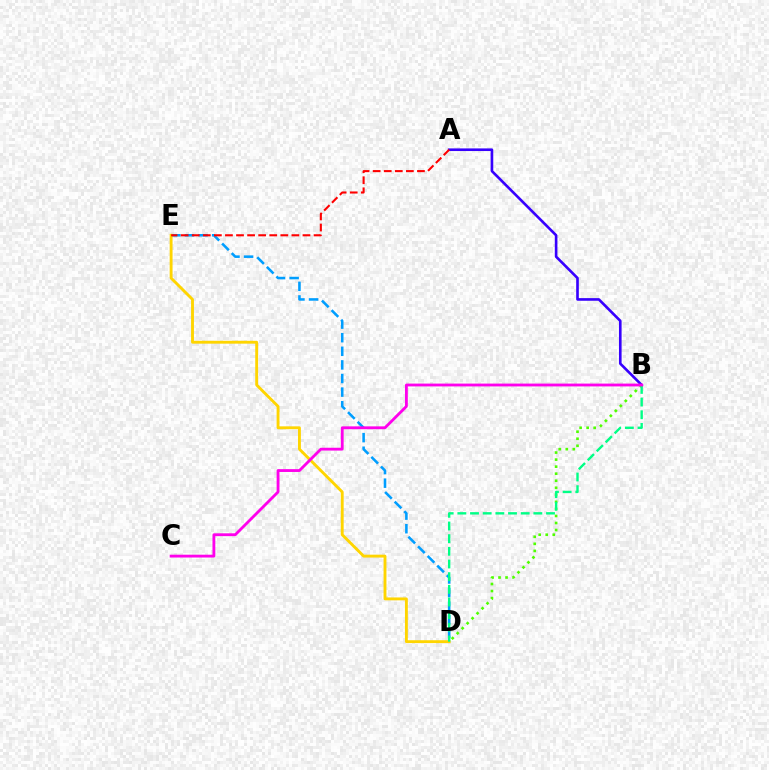{('D', 'E'): [{'color': '#009eff', 'line_style': 'dashed', 'thickness': 1.85}, {'color': '#ffd500', 'line_style': 'solid', 'thickness': 2.07}], ('B', 'D'): [{'color': '#4fff00', 'line_style': 'dotted', 'thickness': 1.91}, {'color': '#00ff86', 'line_style': 'dashed', 'thickness': 1.72}], ('A', 'B'): [{'color': '#3700ff', 'line_style': 'solid', 'thickness': 1.89}], ('A', 'E'): [{'color': '#ff0000', 'line_style': 'dashed', 'thickness': 1.5}], ('B', 'C'): [{'color': '#ff00ed', 'line_style': 'solid', 'thickness': 2.04}]}